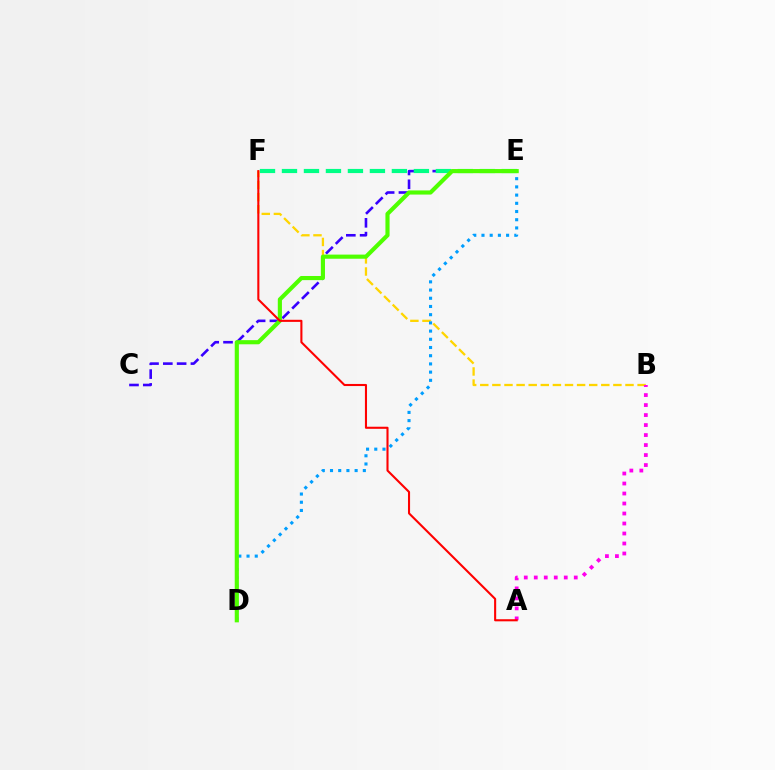{('C', 'E'): [{'color': '#3700ff', 'line_style': 'dashed', 'thickness': 1.88}], ('E', 'F'): [{'color': '#00ff86', 'line_style': 'dashed', 'thickness': 2.99}], ('B', 'F'): [{'color': '#ffd500', 'line_style': 'dashed', 'thickness': 1.64}], ('D', 'E'): [{'color': '#009eff', 'line_style': 'dotted', 'thickness': 2.23}, {'color': '#4fff00', 'line_style': 'solid', 'thickness': 2.98}], ('A', 'B'): [{'color': '#ff00ed', 'line_style': 'dotted', 'thickness': 2.72}], ('A', 'F'): [{'color': '#ff0000', 'line_style': 'solid', 'thickness': 1.51}]}